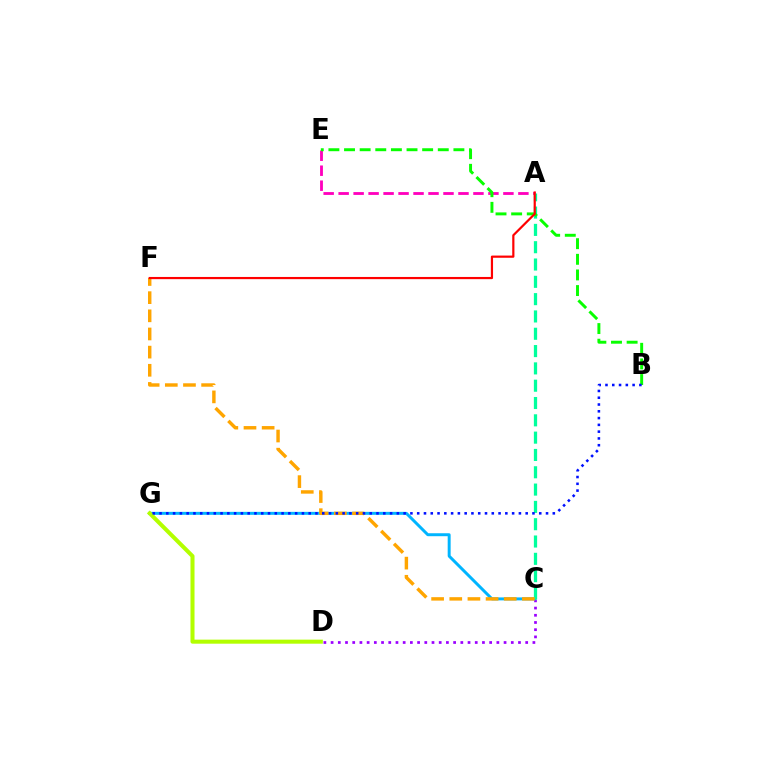{('A', 'E'): [{'color': '#ff00bd', 'line_style': 'dashed', 'thickness': 2.03}], ('C', 'D'): [{'color': '#9b00ff', 'line_style': 'dotted', 'thickness': 1.96}], ('C', 'G'): [{'color': '#00b5ff', 'line_style': 'solid', 'thickness': 2.13}], ('A', 'C'): [{'color': '#00ff9d', 'line_style': 'dashed', 'thickness': 2.35}], ('B', 'E'): [{'color': '#08ff00', 'line_style': 'dashed', 'thickness': 2.12}], ('C', 'F'): [{'color': '#ffa500', 'line_style': 'dashed', 'thickness': 2.47}], ('D', 'G'): [{'color': '#b3ff00', 'line_style': 'solid', 'thickness': 2.91}], ('B', 'G'): [{'color': '#0010ff', 'line_style': 'dotted', 'thickness': 1.84}], ('A', 'F'): [{'color': '#ff0000', 'line_style': 'solid', 'thickness': 1.58}]}